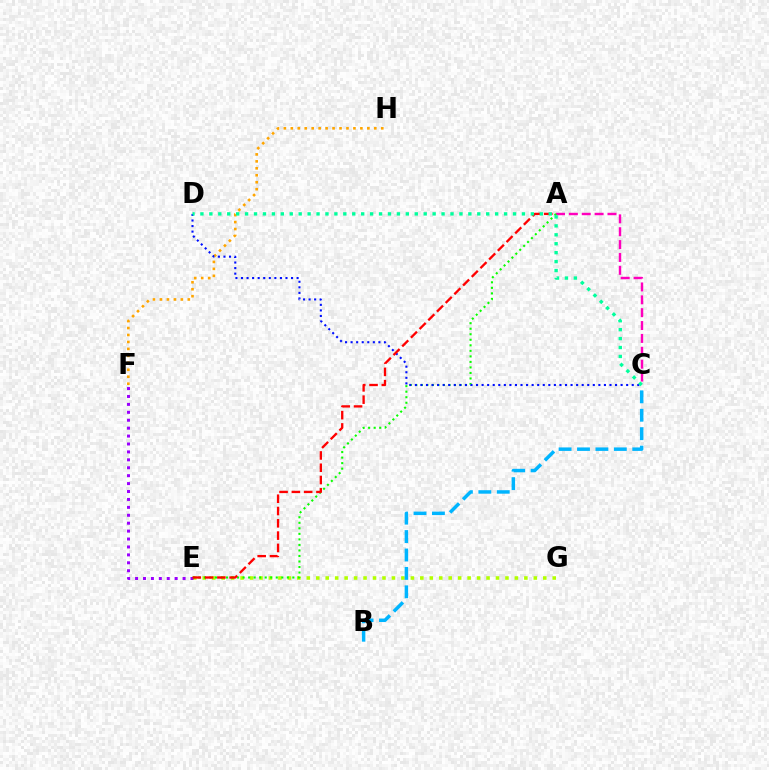{('E', 'G'): [{'color': '#b3ff00', 'line_style': 'dotted', 'thickness': 2.57}], ('F', 'H'): [{'color': '#ffa500', 'line_style': 'dotted', 'thickness': 1.89}], ('E', 'F'): [{'color': '#9b00ff', 'line_style': 'dotted', 'thickness': 2.15}], ('A', 'C'): [{'color': '#ff00bd', 'line_style': 'dashed', 'thickness': 1.75}], ('A', 'E'): [{'color': '#08ff00', 'line_style': 'dotted', 'thickness': 1.5}, {'color': '#ff0000', 'line_style': 'dashed', 'thickness': 1.67}], ('C', 'D'): [{'color': '#0010ff', 'line_style': 'dotted', 'thickness': 1.51}, {'color': '#00ff9d', 'line_style': 'dotted', 'thickness': 2.43}], ('B', 'C'): [{'color': '#00b5ff', 'line_style': 'dashed', 'thickness': 2.5}]}